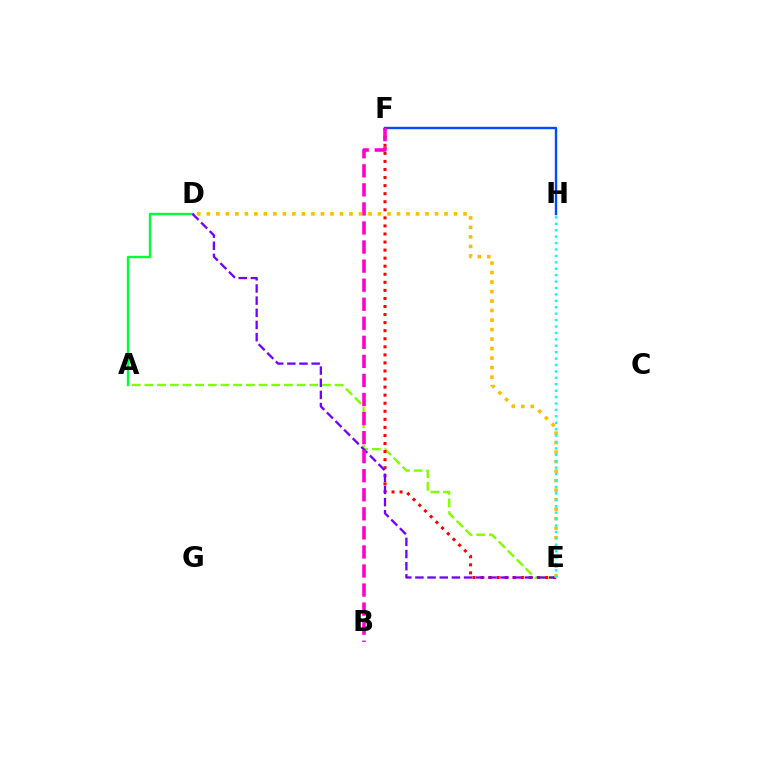{('A', 'E'): [{'color': '#84ff00', 'line_style': 'dashed', 'thickness': 1.72}], ('A', 'D'): [{'color': '#00ff39', 'line_style': 'solid', 'thickness': 1.73}], ('E', 'F'): [{'color': '#ff0000', 'line_style': 'dotted', 'thickness': 2.19}], ('D', 'E'): [{'color': '#7200ff', 'line_style': 'dashed', 'thickness': 1.65}, {'color': '#ffbd00', 'line_style': 'dotted', 'thickness': 2.58}], ('F', 'H'): [{'color': '#004bff', 'line_style': 'solid', 'thickness': 1.73}], ('B', 'F'): [{'color': '#ff00cf', 'line_style': 'dashed', 'thickness': 2.59}], ('E', 'H'): [{'color': '#00fff6', 'line_style': 'dotted', 'thickness': 1.74}]}